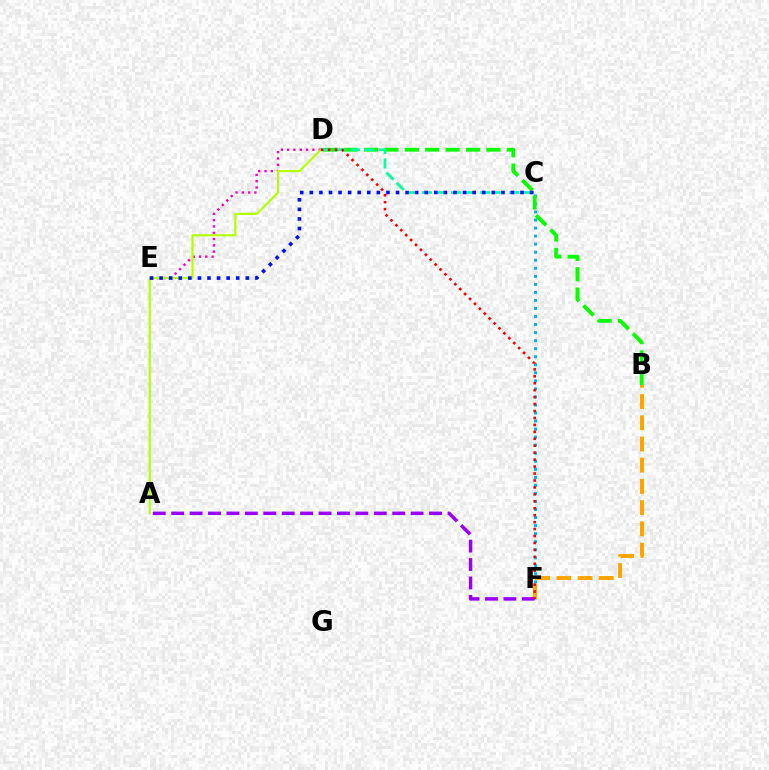{('C', 'F'): [{'color': '#00b5ff', 'line_style': 'dotted', 'thickness': 2.18}], ('D', 'E'): [{'color': '#ff00bd', 'line_style': 'dotted', 'thickness': 1.71}], ('B', 'F'): [{'color': '#ffa500', 'line_style': 'dashed', 'thickness': 2.88}], ('A', 'F'): [{'color': '#9b00ff', 'line_style': 'dashed', 'thickness': 2.5}], ('B', 'D'): [{'color': '#08ff00', 'line_style': 'dashed', 'thickness': 2.77}], ('A', 'D'): [{'color': '#b3ff00', 'line_style': 'solid', 'thickness': 1.55}], ('C', 'D'): [{'color': '#00ff9d', 'line_style': 'dashed', 'thickness': 1.98}], ('C', 'E'): [{'color': '#0010ff', 'line_style': 'dotted', 'thickness': 2.6}], ('D', 'F'): [{'color': '#ff0000', 'line_style': 'dotted', 'thickness': 1.89}]}